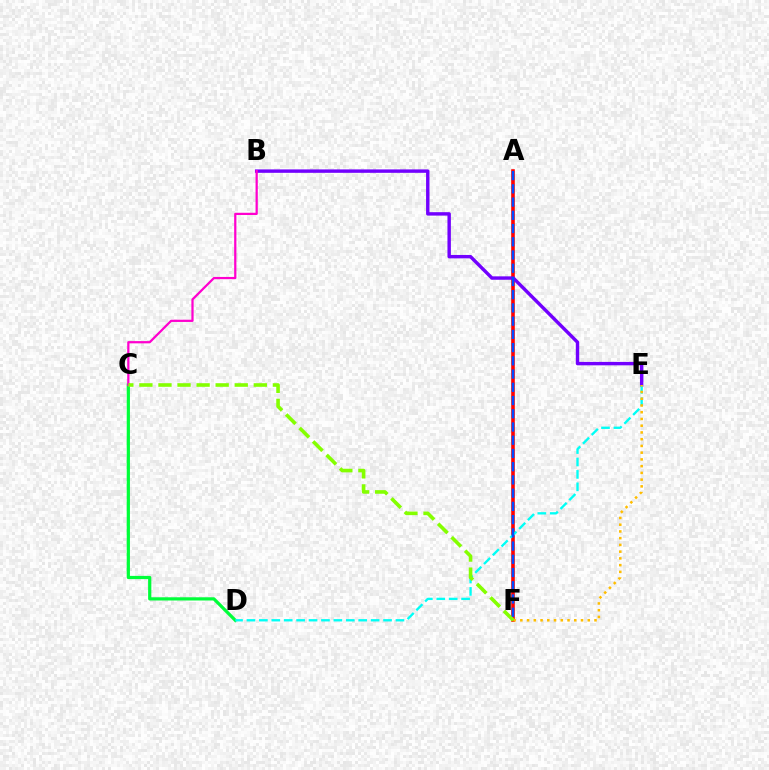{('A', 'F'): [{'color': '#ff0000', 'line_style': 'solid', 'thickness': 2.59}, {'color': '#004bff', 'line_style': 'dashed', 'thickness': 1.8}], ('B', 'E'): [{'color': '#7200ff', 'line_style': 'solid', 'thickness': 2.46}], ('C', 'D'): [{'color': '#00ff39', 'line_style': 'solid', 'thickness': 2.32}], ('D', 'E'): [{'color': '#00fff6', 'line_style': 'dashed', 'thickness': 1.69}], ('E', 'F'): [{'color': '#ffbd00', 'line_style': 'dotted', 'thickness': 1.83}], ('B', 'C'): [{'color': '#ff00cf', 'line_style': 'solid', 'thickness': 1.61}], ('C', 'F'): [{'color': '#84ff00', 'line_style': 'dashed', 'thickness': 2.59}]}